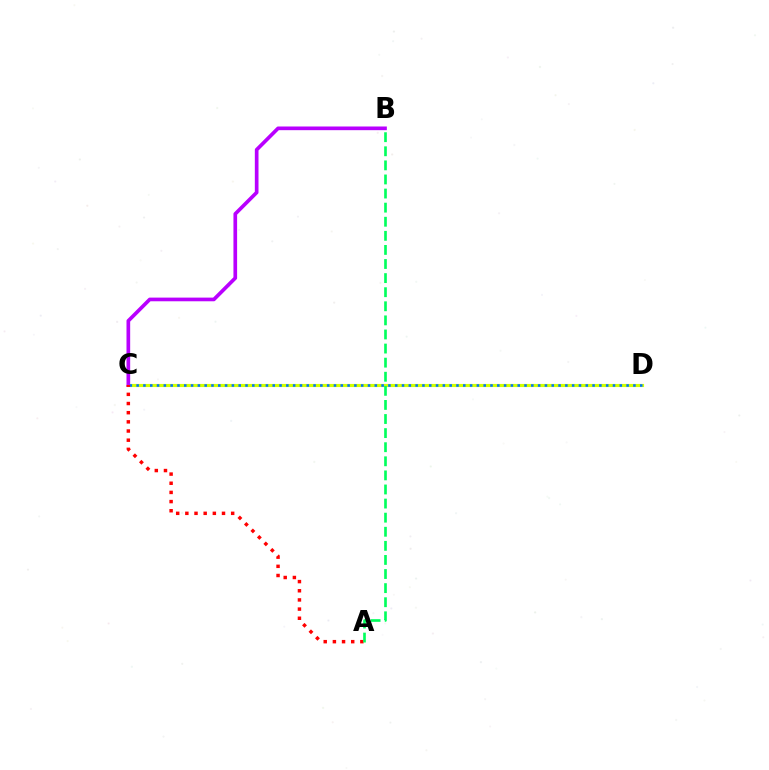{('C', 'D'): [{'color': '#d1ff00', 'line_style': 'solid', 'thickness': 2.26}, {'color': '#0074ff', 'line_style': 'dotted', 'thickness': 1.85}], ('B', 'C'): [{'color': '#b900ff', 'line_style': 'solid', 'thickness': 2.65}], ('A', 'C'): [{'color': '#ff0000', 'line_style': 'dotted', 'thickness': 2.49}], ('A', 'B'): [{'color': '#00ff5c', 'line_style': 'dashed', 'thickness': 1.91}]}